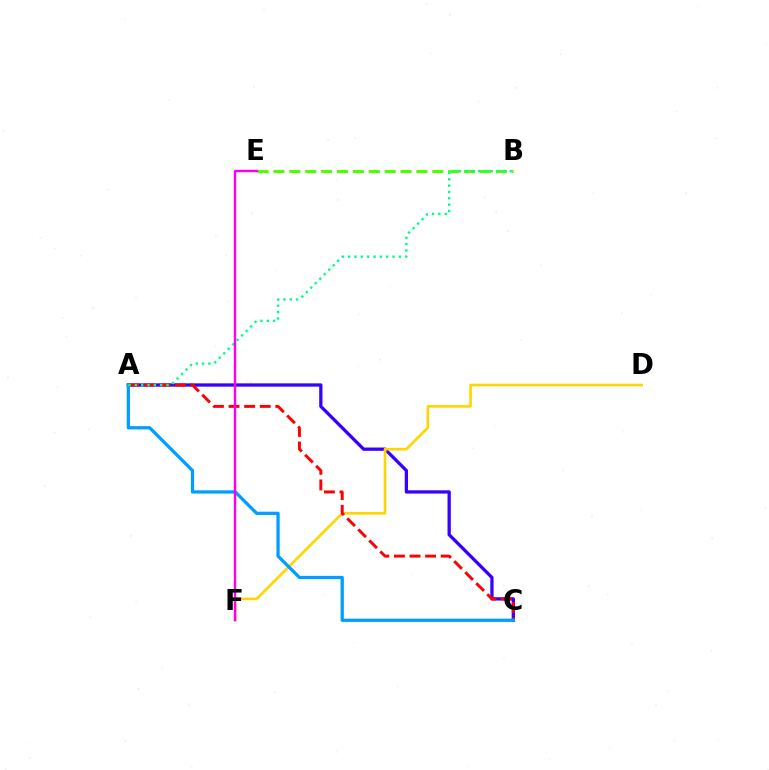{('A', 'C'): [{'color': '#3700ff', 'line_style': 'solid', 'thickness': 2.36}, {'color': '#ff0000', 'line_style': 'dashed', 'thickness': 2.12}, {'color': '#009eff', 'line_style': 'solid', 'thickness': 2.34}], ('D', 'F'): [{'color': '#ffd500', 'line_style': 'solid', 'thickness': 1.89}], ('B', 'E'): [{'color': '#4fff00', 'line_style': 'dashed', 'thickness': 2.16}], ('A', 'B'): [{'color': '#00ff86', 'line_style': 'dotted', 'thickness': 1.72}], ('E', 'F'): [{'color': '#ff00ed', 'line_style': 'solid', 'thickness': 1.75}]}